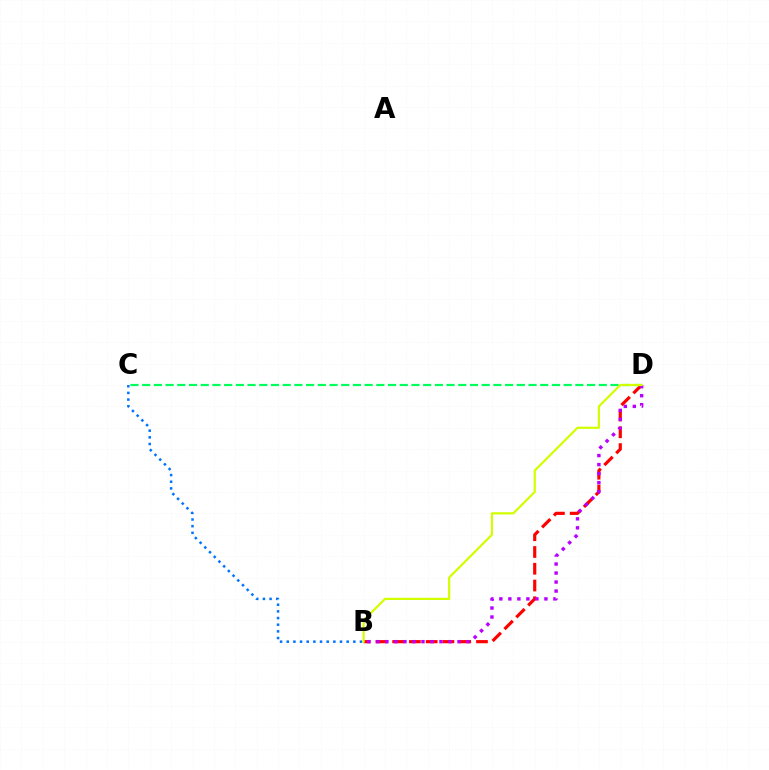{('B', 'C'): [{'color': '#0074ff', 'line_style': 'dotted', 'thickness': 1.81}], ('B', 'D'): [{'color': '#ff0000', 'line_style': 'dashed', 'thickness': 2.28}, {'color': '#b900ff', 'line_style': 'dotted', 'thickness': 2.45}, {'color': '#d1ff00', 'line_style': 'solid', 'thickness': 1.58}], ('C', 'D'): [{'color': '#00ff5c', 'line_style': 'dashed', 'thickness': 1.59}]}